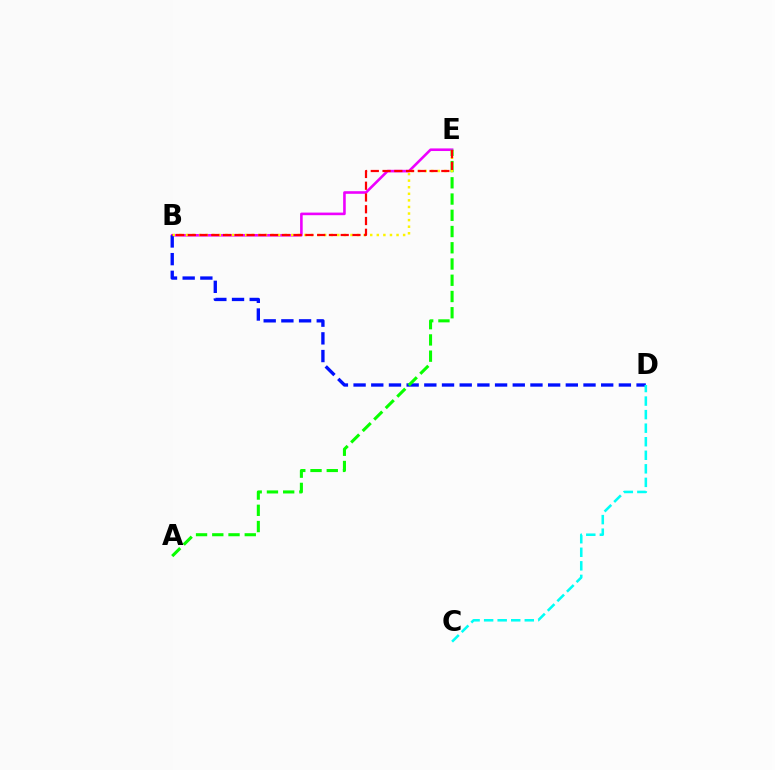{('B', 'E'): [{'color': '#ee00ff', 'line_style': 'solid', 'thickness': 1.87}, {'color': '#fcf500', 'line_style': 'dotted', 'thickness': 1.79}, {'color': '#ff0000', 'line_style': 'dashed', 'thickness': 1.6}], ('B', 'D'): [{'color': '#0010ff', 'line_style': 'dashed', 'thickness': 2.4}], ('A', 'E'): [{'color': '#08ff00', 'line_style': 'dashed', 'thickness': 2.21}], ('C', 'D'): [{'color': '#00fff6', 'line_style': 'dashed', 'thickness': 1.84}]}